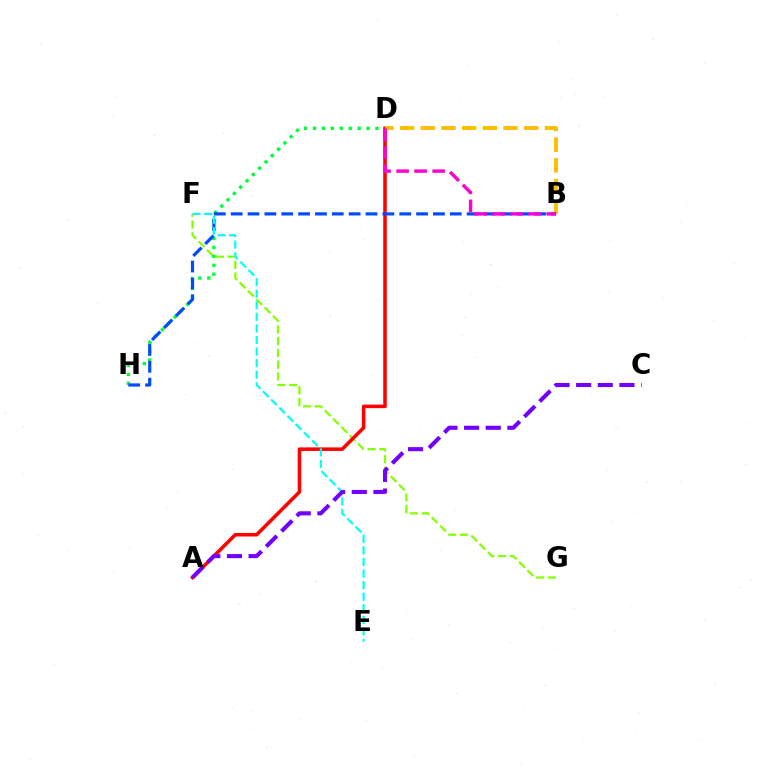{('F', 'G'): [{'color': '#84ff00', 'line_style': 'dashed', 'thickness': 1.6}], ('D', 'H'): [{'color': '#00ff39', 'line_style': 'dotted', 'thickness': 2.43}], ('A', 'D'): [{'color': '#ff0000', 'line_style': 'solid', 'thickness': 2.55}], ('B', 'H'): [{'color': '#004bff', 'line_style': 'dashed', 'thickness': 2.29}], ('B', 'D'): [{'color': '#ffbd00', 'line_style': 'dashed', 'thickness': 2.81}, {'color': '#ff00cf', 'line_style': 'dashed', 'thickness': 2.45}], ('E', 'F'): [{'color': '#00fff6', 'line_style': 'dashed', 'thickness': 1.57}], ('A', 'C'): [{'color': '#7200ff', 'line_style': 'dashed', 'thickness': 2.94}]}